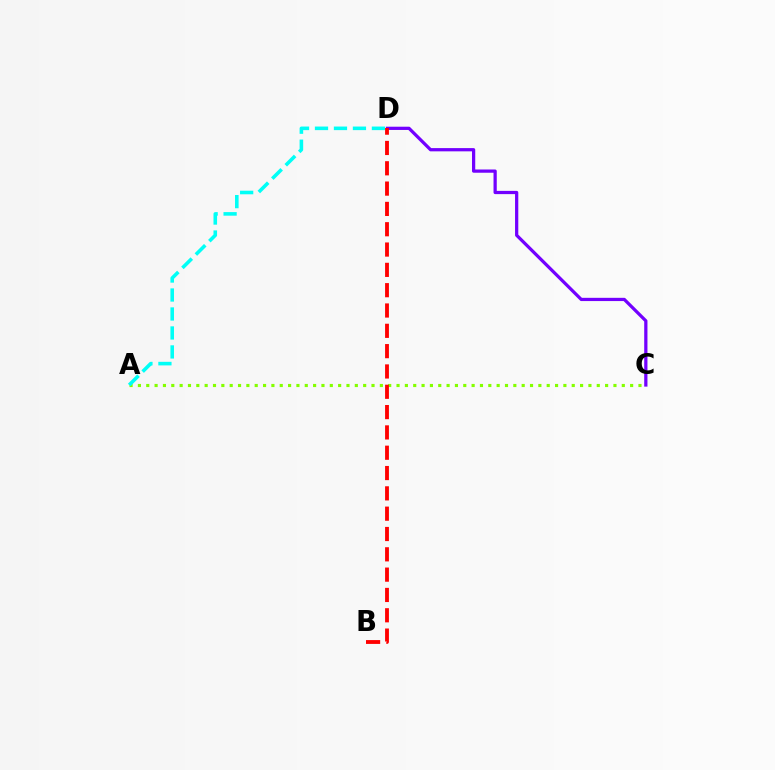{('A', 'C'): [{'color': '#84ff00', 'line_style': 'dotted', 'thickness': 2.27}], ('A', 'D'): [{'color': '#00fff6', 'line_style': 'dashed', 'thickness': 2.58}], ('C', 'D'): [{'color': '#7200ff', 'line_style': 'solid', 'thickness': 2.33}], ('B', 'D'): [{'color': '#ff0000', 'line_style': 'dashed', 'thickness': 2.76}]}